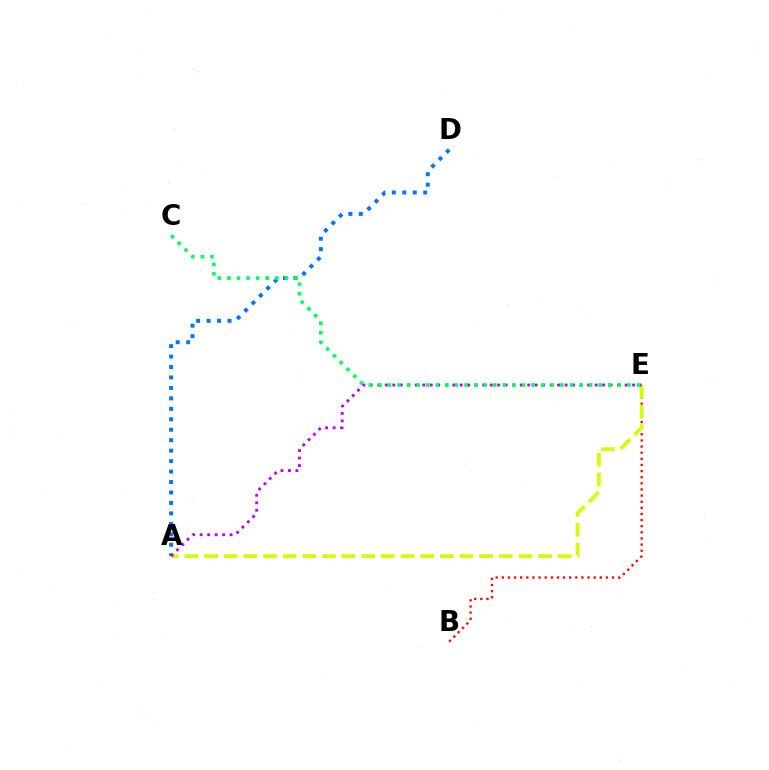{('A', 'D'): [{'color': '#0074ff', 'line_style': 'dotted', 'thickness': 2.84}], ('B', 'E'): [{'color': '#ff0000', 'line_style': 'dotted', 'thickness': 1.66}], ('A', 'E'): [{'color': '#d1ff00', 'line_style': 'dashed', 'thickness': 2.67}, {'color': '#b900ff', 'line_style': 'dotted', 'thickness': 2.04}], ('C', 'E'): [{'color': '#00ff5c', 'line_style': 'dotted', 'thickness': 2.6}]}